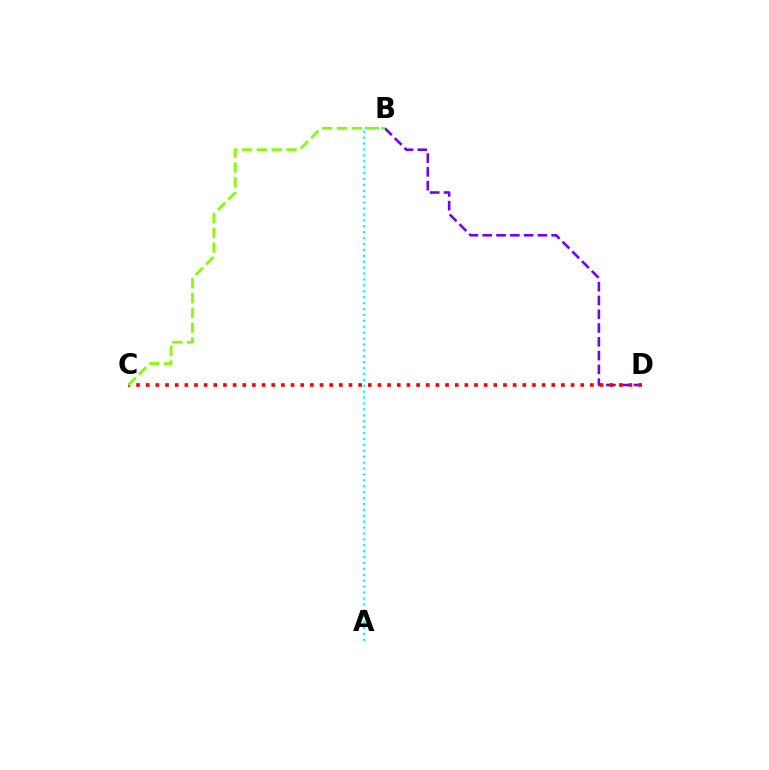{('B', 'D'): [{'color': '#7200ff', 'line_style': 'dashed', 'thickness': 1.87}], ('A', 'B'): [{'color': '#00fff6', 'line_style': 'dotted', 'thickness': 1.61}], ('C', 'D'): [{'color': '#ff0000', 'line_style': 'dotted', 'thickness': 2.62}], ('B', 'C'): [{'color': '#84ff00', 'line_style': 'dashed', 'thickness': 2.01}]}